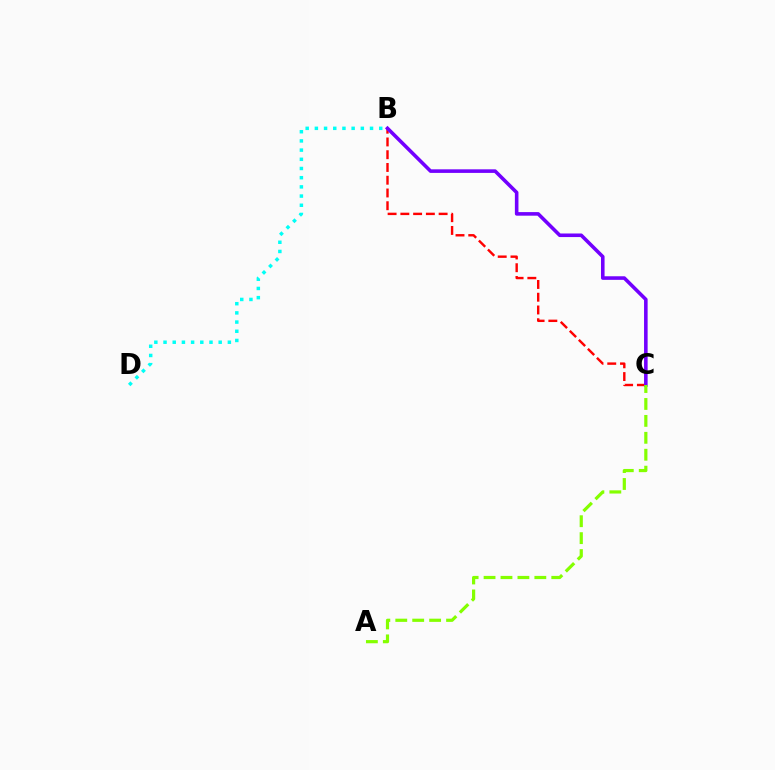{('B', 'D'): [{'color': '#00fff6', 'line_style': 'dotted', 'thickness': 2.5}], ('B', 'C'): [{'color': '#ff0000', 'line_style': 'dashed', 'thickness': 1.73}, {'color': '#7200ff', 'line_style': 'solid', 'thickness': 2.58}], ('A', 'C'): [{'color': '#84ff00', 'line_style': 'dashed', 'thickness': 2.3}]}